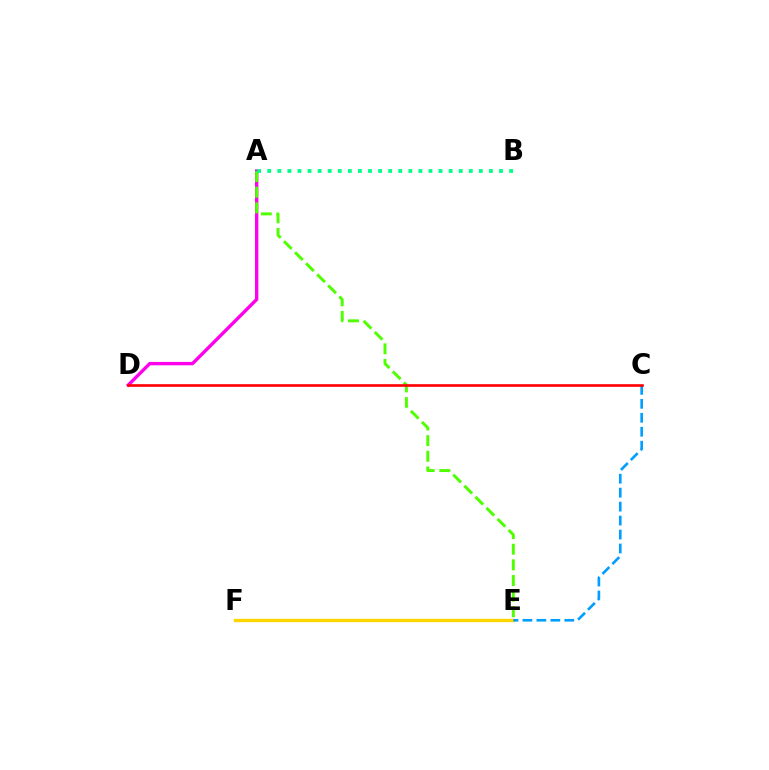{('A', 'D'): [{'color': '#ff00ed', 'line_style': 'solid', 'thickness': 2.43}], ('A', 'E'): [{'color': '#4fff00', 'line_style': 'dashed', 'thickness': 2.13}], ('E', 'F'): [{'color': '#3700ff', 'line_style': 'dashed', 'thickness': 1.94}, {'color': '#ffd500', 'line_style': 'solid', 'thickness': 2.4}], ('C', 'E'): [{'color': '#009eff', 'line_style': 'dashed', 'thickness': 1.9}], ('A', 'B'): [{'color': '#00ff86', 'line_style': 'dotted', 'thickness': 2.74}], ('C', 'D'): [{'color': '#ff0000', 'line_style': 'solid', 'thickness': 1.9}]}